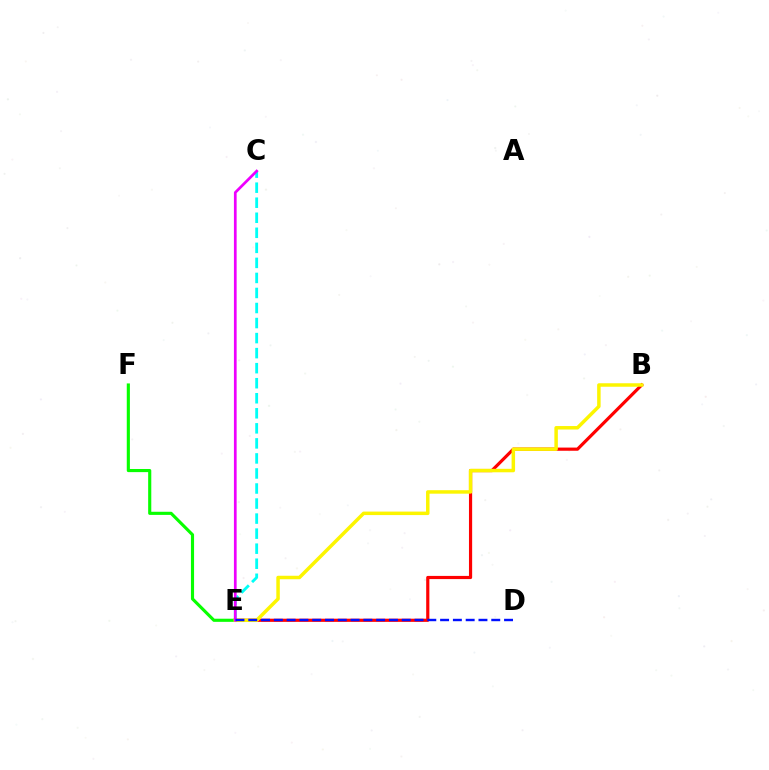{('C', 'E'): [{'color': '#00fff6', 'line_style': 'dashed', 'thickness': 2.04}, {'color': '#ee00ff', 'line_style': 'solid', 'thickness': 1.95}], ('B', 'E'): [{'color': '#ff0000', 'line_style': 'solid', 'thickness': 2.29}, {'color': '#fcf500', 'line_style': 'solid', 'thickness': 2.51}], ('E', 'F'): [{'color': '#08ff00', 'line_style': 'solid', 'thickness': 2.25}], ('D', 'E'): [{'color': '#0010ff', 'line_style': 'dashed', 'thickness': 1.74}]}